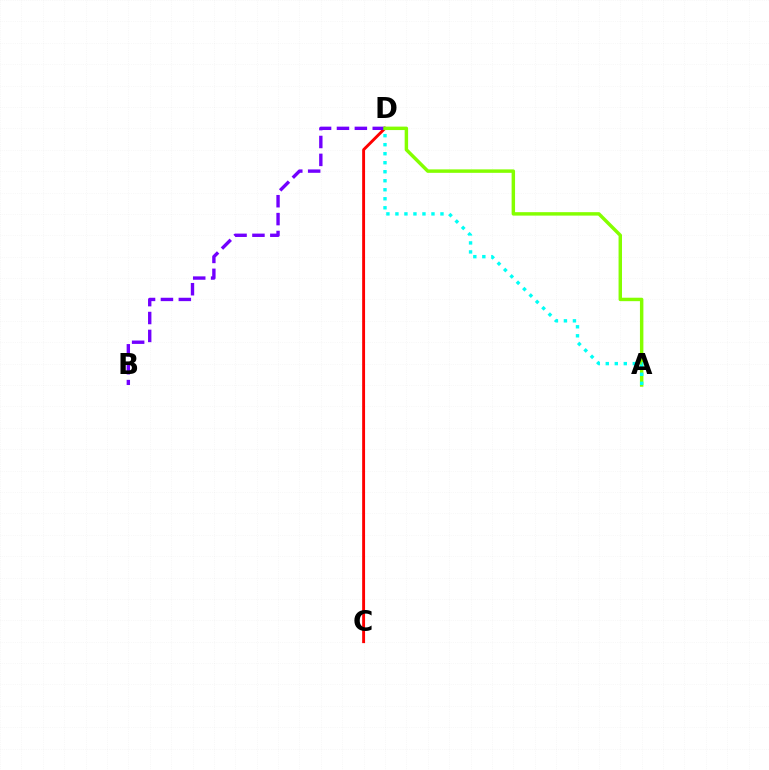{('C', 'D'): [{'color': '#ff0000', 'line_style': 'solid', 'thickness': 2.09}], ('B', 'D'): [{'color': '#7200ff', 'line_style': 'dashed', 'thickness': 2.43}], ('A', 'D'): [{'color': '#84ff00', 'line_style': 'solid', 'thickness': 2.48}, {'color': '#00fff6', 'line_style': 'dotted', 'thickness': 2.45}]}